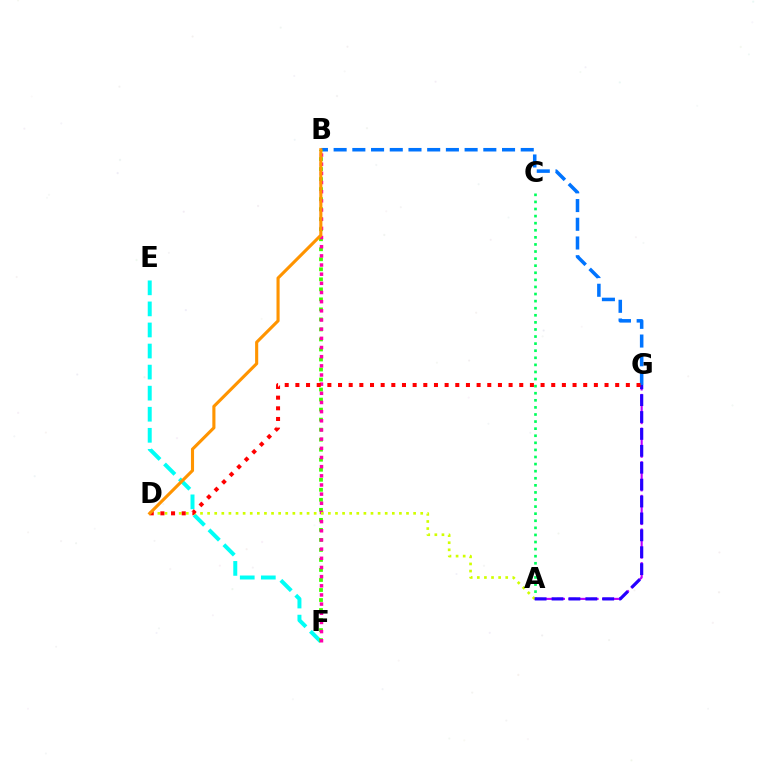{('A', 'C'): [{'color': '#00ff5c', 'line_style': 'dotted', 'thickness': 1.93}], ('E', 'F'): [{'color': '#00fff6', 'line_style': 'dashed', 'thickness': 2.86}], ('B', 'G'): [{'color': '#0074ff', 'line_style': 'dashed', 'thickness': 2.54}], ('B', 'F'): [{'color': '#3dff00', 'line_style': 'dotted', 'thickness': 2.72}, {'color': '#ff00ac', 'line_style': 'dotted', 'thickness': 2.49}], ('A', 'D'): [{'color': '#d1ff00', 'line_style': 'dotted', 'thickness': 1.93}], ('A', 'G'): [{'color': '#b900ff', 'line_style': 'dashed', 'thickness': 1.52}, {'color': '#2500ff', 'line_style': 'dashed', 'thickness': 2.3}], ('D', 'G'): [{'color': '#ff0000', 'line_style': 'dotted', 'thickness': 2.9}], ('B', 'D'): [{'color': '#ff9400', 'line_style': 'solid', 'thickness': 2.24}]}